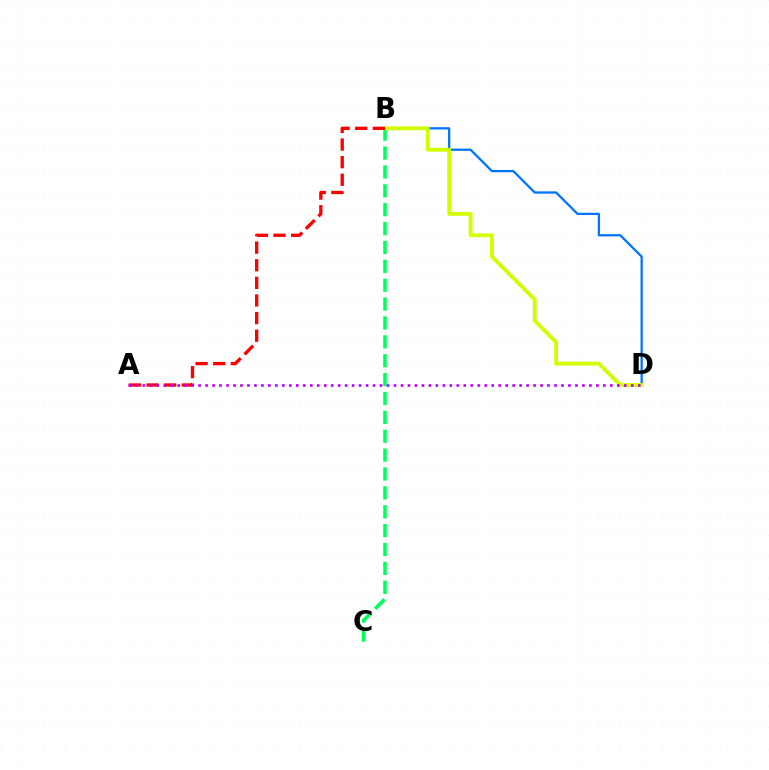{('B', 'C'): [{'color': '#00ff5c', 'line_style': 'dashed', 'thickness': 2.56}], ('B', 'D'): [{'color': '#0074ff', 'line_style': 'solid', 'thickness': 1.64}, {'color': '#d1ff00', 'line_style': 'solid', 'thickness': 2.77}], ('A', 'B'): [{'color': '#ff0000', 'line_style': 'dashed', 'thickness': 2.39}], ('A', 'D'): [{'color': '#b900ff', 'line_style': 'dotted', 'thickness': 1.9}]}